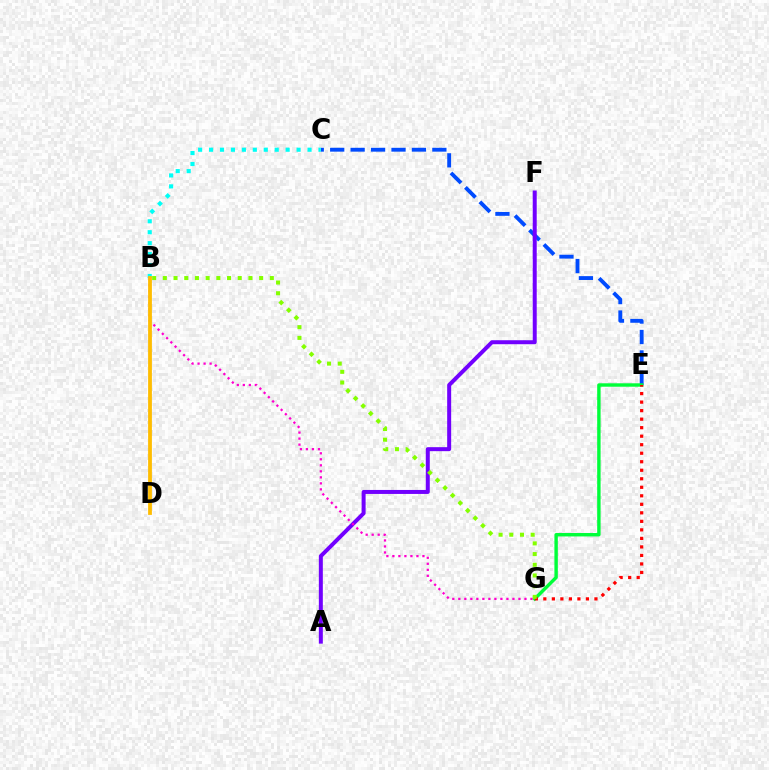{('C', 'E'): [{'color': '#004bff', 'line_style': 'dashed', 'thickness': 2.78}], ('A', 'F'): [{'color': '#7200ff', 'line_style': 'solid', 'thickness': 2.87}], ('B', 'C'): [{'color': '#00fff6', 'line_style': 'dotted', 'thickness': 2.97}], ('E', 'G'): [{'color': '#00ff39', 'line_style': 'solid', 'thickness': 2.46}, {'color': '#ff0000', 'line_style': 'dotted', 'thickness': 2.31}], ('B', 'G'): [{'color': '#ff00cf', 'line_style': 'dotted', 'thickness': 1.63}, {'color': '#84ff00', 'line_style': 'dotted', 'thickness': 2.91}], ('B', 'D'): [{'color': '#ffbd00', 'line_style': 'solid', 'thickness': 2.73}]}